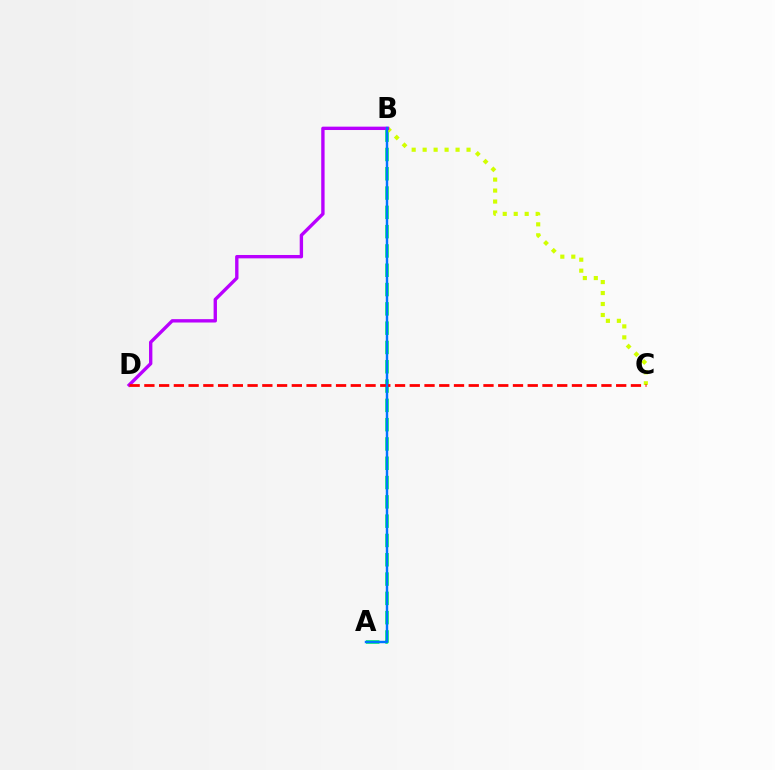{('A', 'B'): [{'color': '#00ff5c', 'line_style': 'dashed', 'thickness': 2.62}, {'color': '#0074ff', 'line_style': 'solid', 'thickness': 1.75}], ('B', 'C'): [{'color': '#d1ff00', 'line_style': 'dotted', 'thickness': 2.98}], ('B', 'D'): [{'color': '#b900ff', 'line_style': 'solid', 'thickness': 2.42}], ('C', 'D'): [{'color': '#ff0000', 'line_style': 'dashed', 'thickness': 2.0}]}